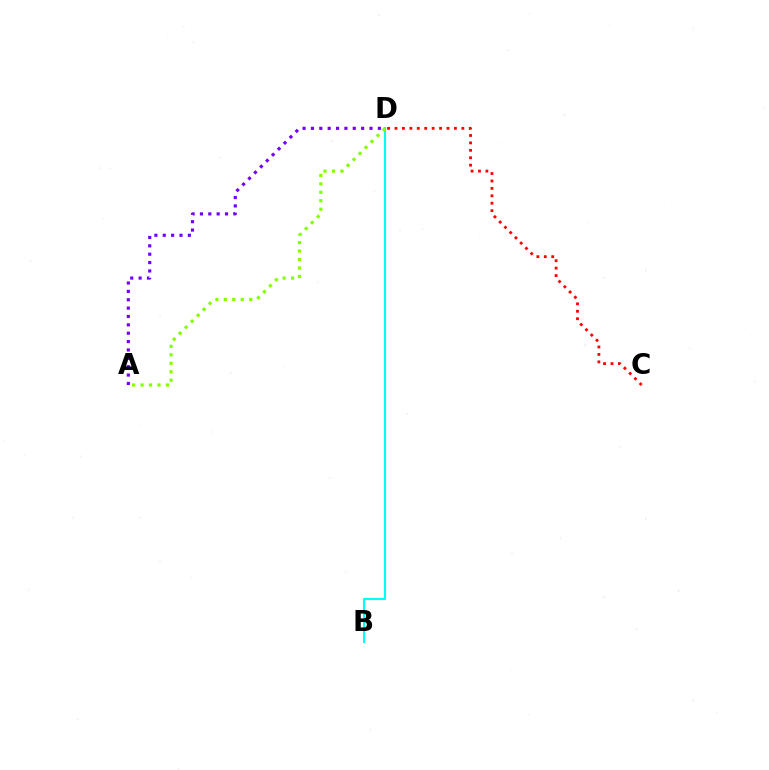{('C', 'D'): [{'color': '#ff0000', 'line_style': 'dotted', 'thickness': 2.02}], ('A', 'D'): [{'color': '#7200ff', 'line_style': 'dotted', 'thickness': 2.27}, {'color': '#84ff00', 'line_style': 'dotted', 'thickness': 2.3}], ('B', 'D'): [{'color': '#00fff6', 'line_style': 'solid', 'thickness': 1.5}]}